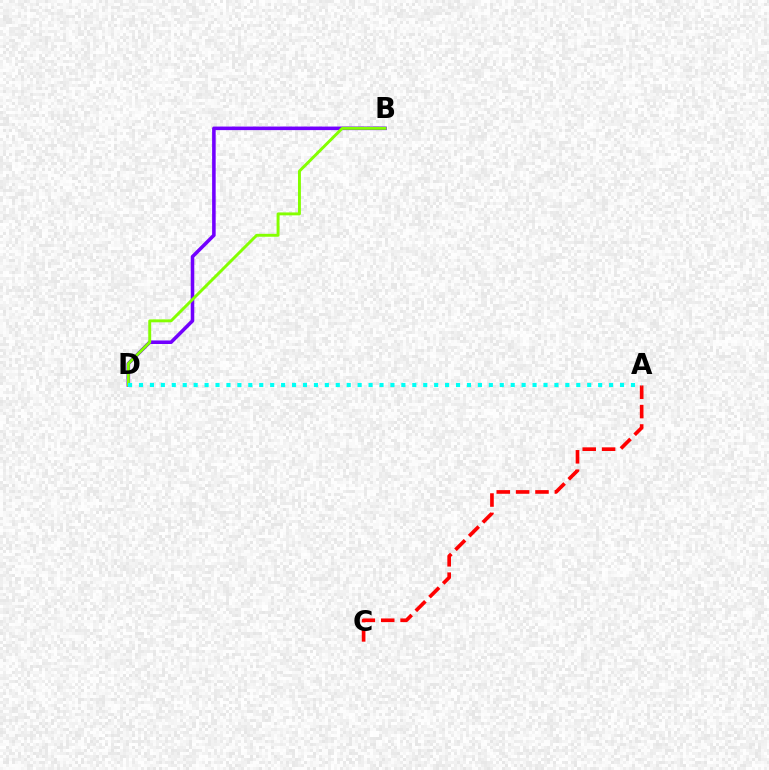{('B', 'D'): [{'color': '#7200ff', 'line_style': 'solid', 'thickness': 2.56}, {'color': '#84ff00', 'line_style': 'solid', 'thickness': 2.1}], ('A', 'C'): [{'color': '#ff0000', 'line_style': 'dashed', 'thickness': 2.63}], ('A', 'D'): [{'color': '#00fff6', 'line_style': 'dotted', 'thickness': 2.97}]}